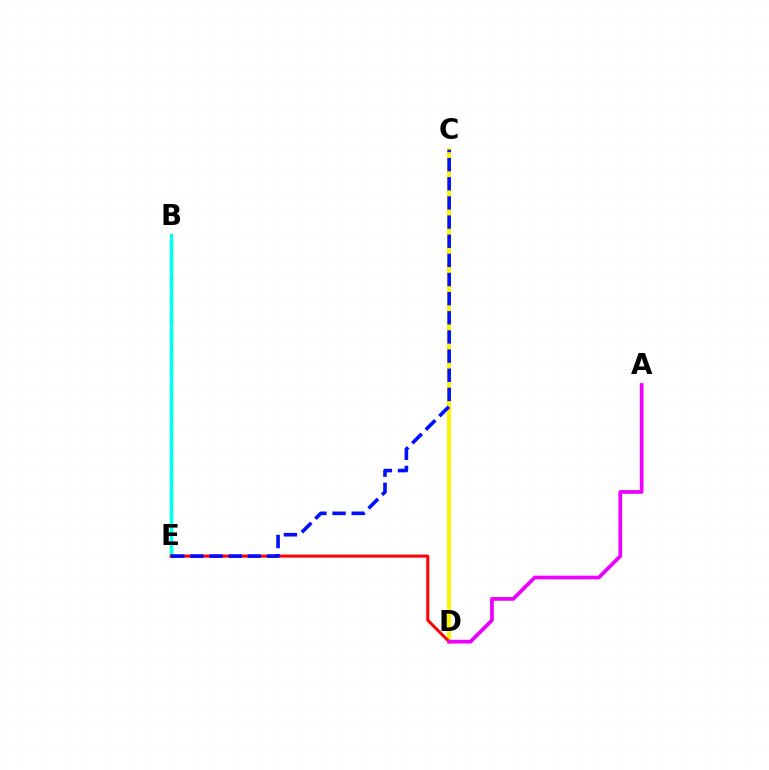{('B', 'E'): [{'color': '#08ff00', 'line_style': 'dashed', 'thickness': 2.43}, {'color': '#00fff6', 'line_style': 'solid', 'thickness': 2.43}], ('C', 'D'): [{'color': '#fcf500', 'line_style': 'solid', 'thickness': 2.87}], ('D', 'E'): [{'color': '#ff0000', 'line_style': 'solid', 'thickness': 2.17}], ('C', 'E'): [{'color': '#0010ff', 'line_style': 'dashed', 'thickness': 2.6}], ('A', 'D'): [{'color': '#ee00ff', 'line_style': 'solid', 'thickness': 2.68}]}